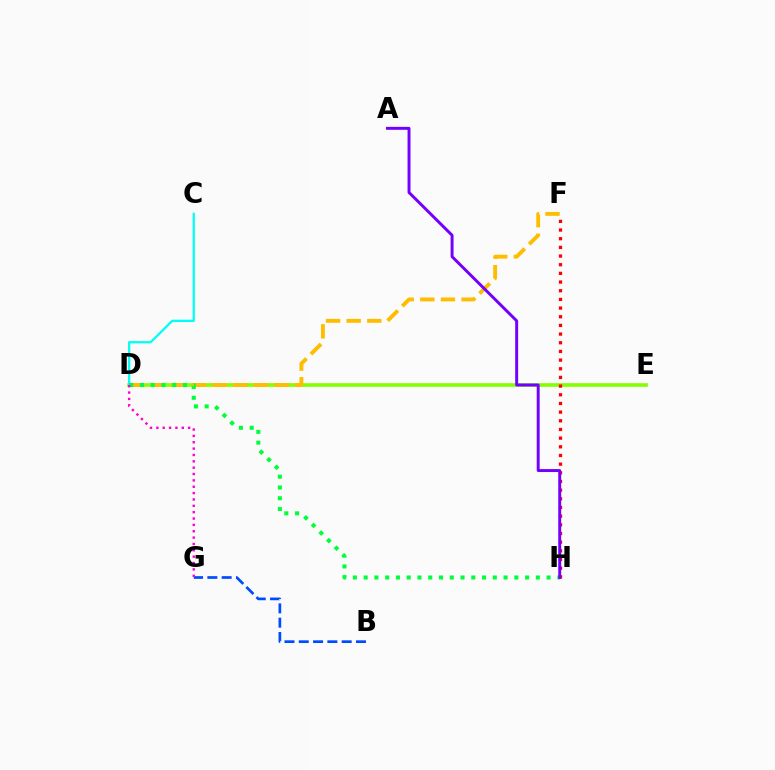{('D', 'E'): [{'color': '#84ff00', 'line_style': 'solid', 'thickness': 2.63}], ('B', 'G'): [{'color': '#004bff', 'line_style': 'dashed', 'thickness': 1.94}], ('D', 'F'): [{'color': '#ffbd00', 'line_style': 'dashed', 'thickness': 2.8}], ('F', 'H'): [{'color': '#ff0000', 'line_style': 'dotted', 'thickness': 2.36}], ('C', 'D'): [{'color': '#00fff6', 'line_style': 'solid', 'thickness': 1.63}], ('D', 'H'): [{'color': '#00ff39', 'line_style': 'dotted', 'thickness': 2.92}], ('A', 'H'): [{'color': '#7200ff', 'line_style': 'solid', 'thickness': 2.12}], ('D', 'G'): [{'color': '#ff00cf', 'line_style': 'dotted', 'thickness': 1.73}]}